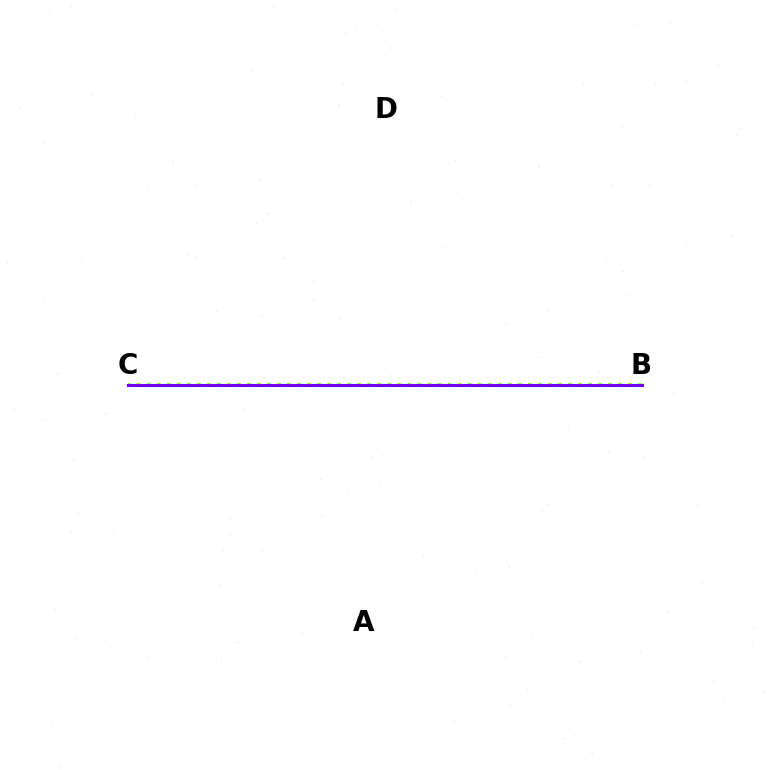{('B', 'C'): [{'color': '#84ff00', 'line_style': 'dotted', 'thickness': 2.72}, {'color': '#ff0000', 'line_style': 'dashed', 'thickness': 2.04}, {'color': '#00fff6', 'line_style': 'dashed', 'thickness': 2.28}, {'color': '#7200ff', 'line_style': 'solid', 'thickness': 2.18}]}